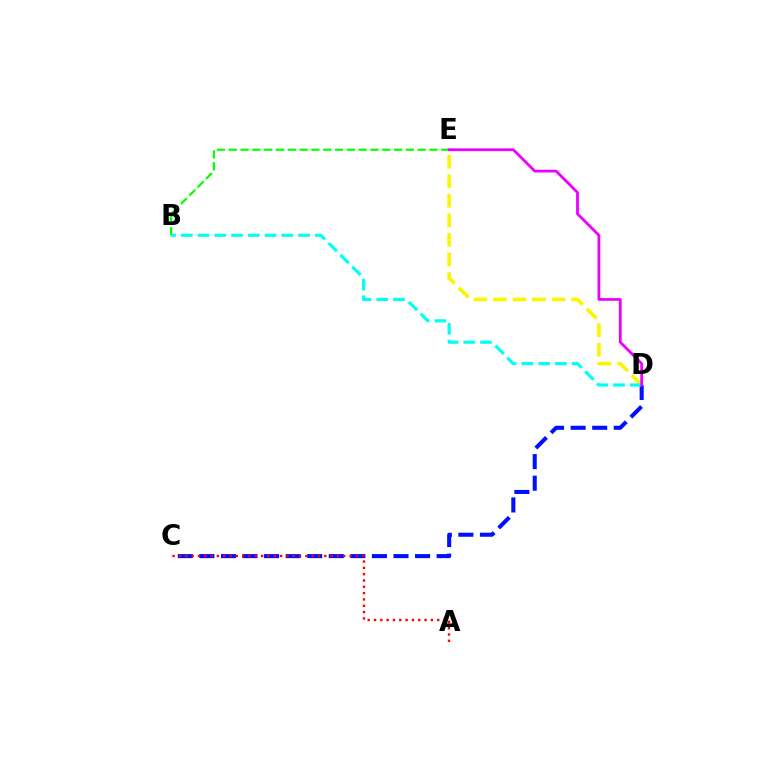{('C', 'D'): [{'color': '#0010ff', 'line_style': 'dashed', 'thickness': 2.93}], ('A', 'C'): [{'color': '#ff0000', 'line_style': 'dotted', 'thickness': 1.72}], ('D', 'E'): [{'color': '#fcf500', 'line_style': 'dashed', 'thickness': 2.66}, {'color': '#ee00ff', 'line_style': 'solid', 'thickness': 2.01}], ('B', 'E'): [{'color': '#08ff00', 'line_style': 'dashed', 'thickness': 1.6}], ('B', 'D'): [{'color': '#00fff6', 'line_style': 'dashed', 'thickness': 2.28}]}